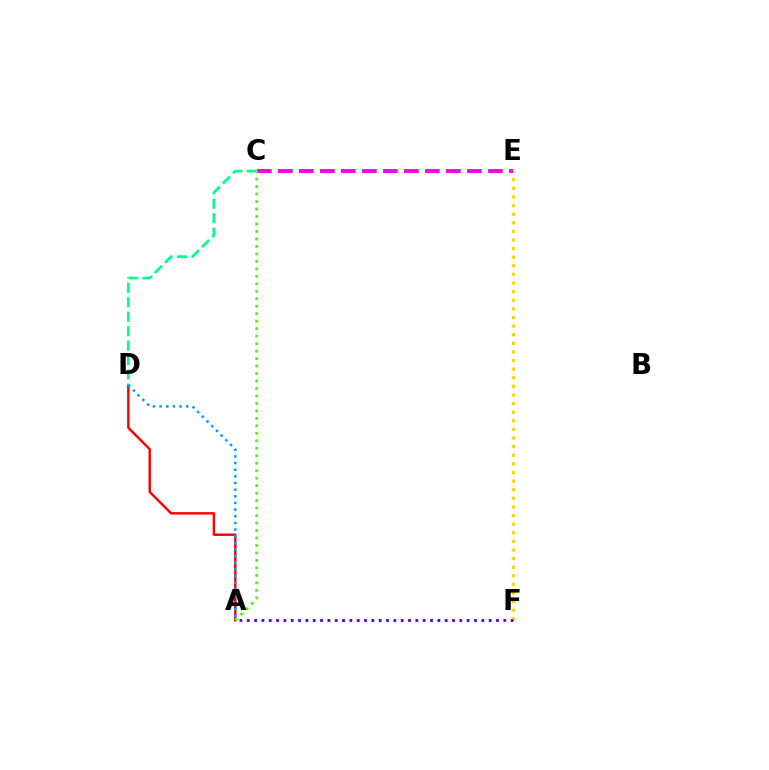{('A', 'D'): [{'color': '#ff0000', 'line_style': 'solid', 'thickness': 1.75}, {'color': '#009eff', 'line_style': 'dotted', 'thickness': 1.81}], ('E', 'F'): [{'color': '#ffd500', 'line_style': 'dotted', 'thickness': 2.34}], ('C', 'E'): [{'color': '#ff00ed', 'line_style': 'dashed', 'thickness': 2.85}], ('A', 'F'): [{'color': '#3700ff', 'line_style': 'dotted', 'thickness': 1.99}], ('C', 'D'): [{'color': '#00ff86', 'line_style': 'dashed', 'thickness': 1.96}], ('A', 'C'): [{'color': '#4fff00', 'line_style': 'dotted', 'thickness': 2.03}]}